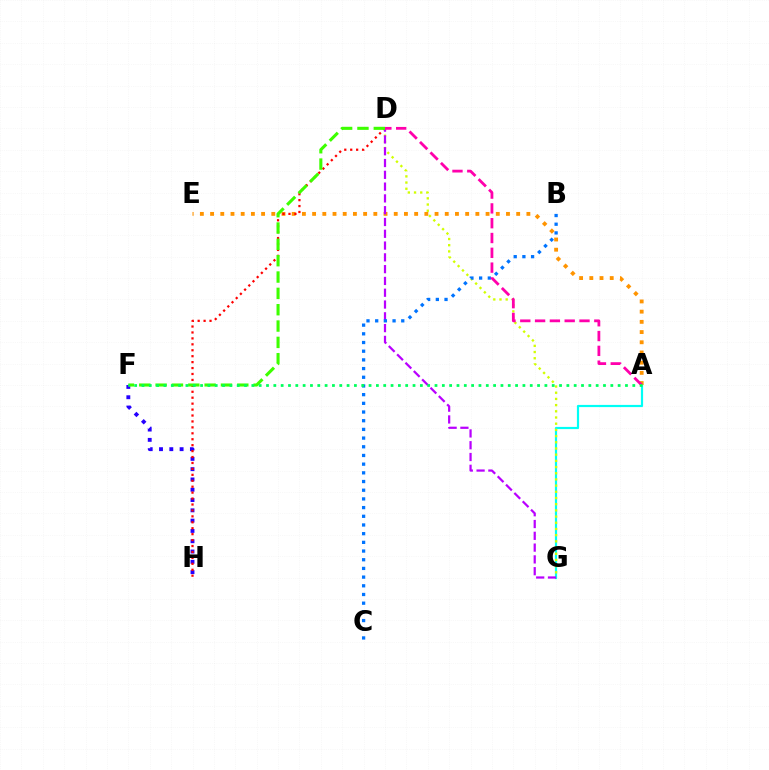{('A', 'G'): [{'color': '#00fff6', 'line_style': 'solid', 'thickness': 1.58}], ('F', 'H'): [{'color': '#2500ff', 'line_style': 'dotted', 'thickness': 2.8}], ('D', 'G'): [{'color': '#d1ff00', 'line_style': 'dotted', 'thickness': 1.68}, {'color': '#b900ff', 'line_style': 'dashed', 'thickness': 1.6}], ('A', 'E'): [{'color': '#ff9400', 'line_style': 'dotted', 'thickness': 2.77}], ('D', 'H'): [{'color': '#ff0000', 'line_style': 'dotted', 'thickness': 1.61}], ('B', 'C'): [{'color': '#0074ff', 'line_style': 'dotted', 'thickness': 2.36}], ('D', 'F'): [{'color': '#3dff00', 'line_style': 'dashed', 'thickness': 2.22}], ('A', 'D'): [{'color': '#ff00ac', 'line_style': 'dashed', 'thickness': 2.01}], ('A', 'F'): [{'color': '#00ff5c', 'line_style': 'dotted', 'thickness': 1.99}]}